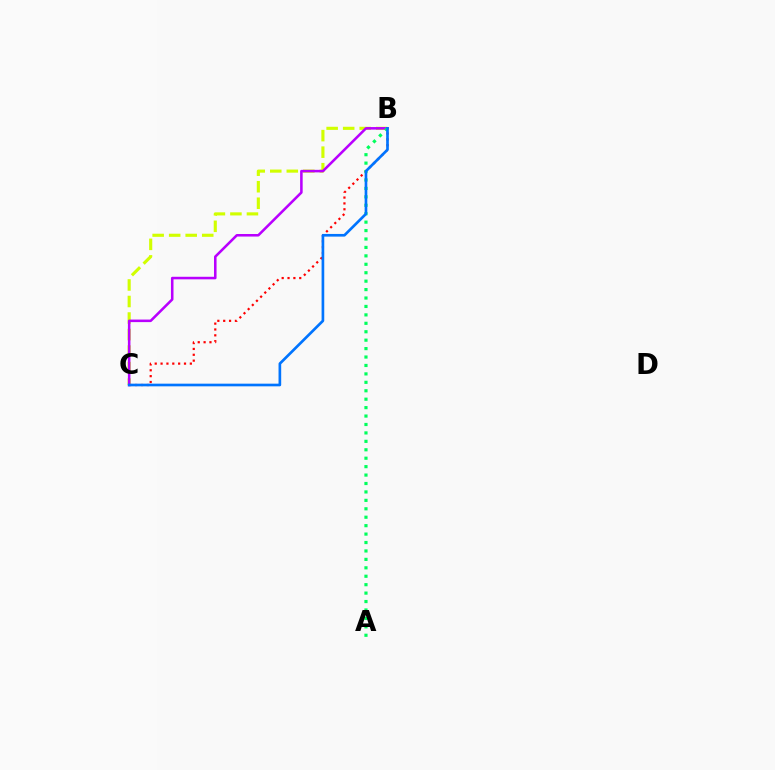{('B', 'C'): [{'color': '#ff0000', 'line_style': 'dotted', 'thickness': 1.59}, {'color': '#d1ff00', 'line_style': 'dashed', 'thickness': 2.25}, {'color': '#b900ff', 'line_style': 'solid', 'thickness': 1.84}, {'color': '#0074ff', 'line_style': 'solid', 'thickness': 1.92}], ('A', 'B'): [{'color': '#00ff5c', 'line_style': 'dotted', 'thickness': 2.29}]}